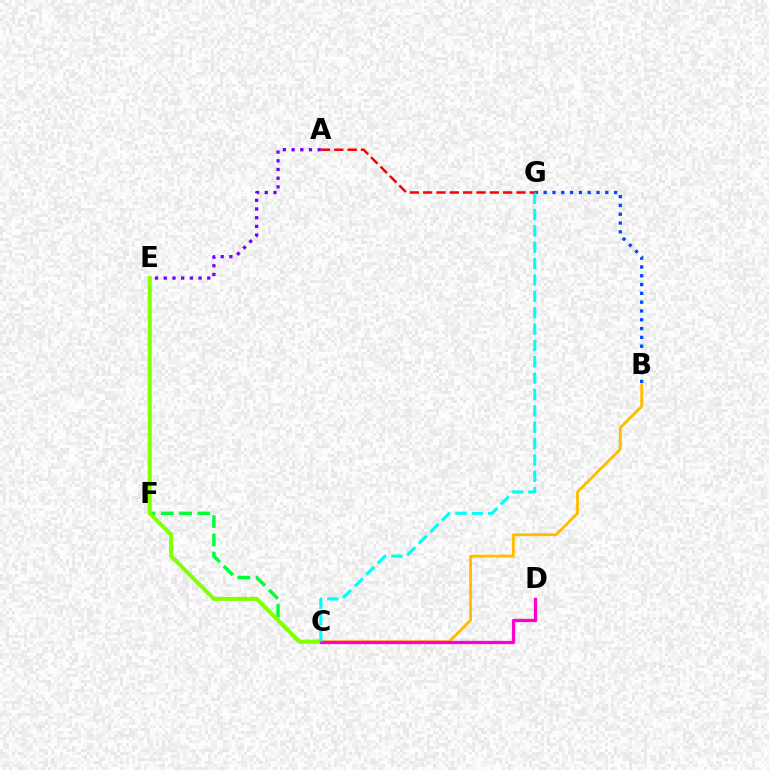{('C', 'F'): [{'color': '#00ff39', 'line_style': 'dashed', 'thickness': 2.49}], ('B', 'C'): [{'color': '#ffbd00', 'line_style': 'solid', 'thickness': 2.05}], ('A', 'E'): [{'color': '#7200ff', 'line_style': 'dotted', 'thickness': 2.36}], ('B', 'G'): [{'color': '#004bff', 'line_style': 'dotted', 'thickness': 2.39}], ('C', 'E'): [{'color': '#84ff00', 'line_style': 'solid', 'thickness': 2.87}], ('C', 'D'): [{'color': '#ff00cf', 'line_style': 'solid', 'thickness': 2.35}], ('C', 'G'): [{'color': '#00fff6', 'line_style': 'dashed', 'thickness': 2.22}], ('A', 'G'): [{'color': '#ff0000', 'line_style': 'dashed', 'thickness': 1.81}]}